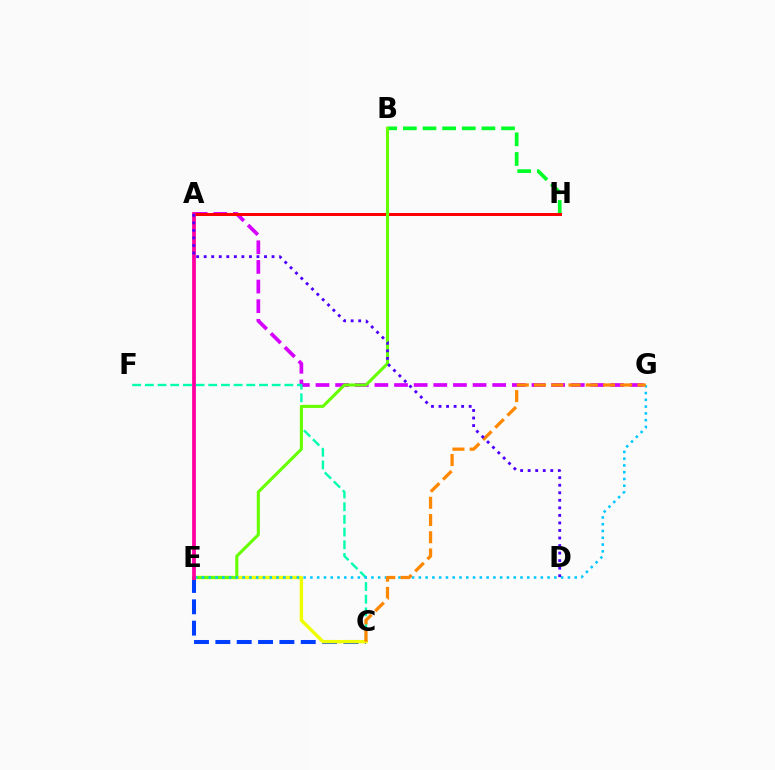{('B', 'H'): [{'color': '#00ff27', 'line_style': 'dashed', 'thickness': 2.67}], ('A', 'G'): [{'color': '#d600ff', 'line_style': 'dashed', 'thickness': 2.67}], ('C', 'E'): [{'color': '#003fff', 'line_style': 'dashed', 'thickness': 2.9}, {'color': '#eeff00', 'line_style': 'solid', 'thickness': 2.45}], ('C', 'F'): [{'color': '#00ffaf', 'line_style': 'dashed', 'thickness': 1.72}], ('A', 'H'): [{'color': '#ff0000', 'line_style': 'solid', 'thickness': 2.17}], ('B', 'E'): [{'color': '#66ff00', 'line_style': 'solid', 'thickness': 2.21}], ('E', 'G'): [{'color': '#00c7ff', 'line_style': 'dotted', 'thickness': 1.84}], ('A', 'E'): [{'color': '#ff00a0', 'line_style': 'solid', 'thickness': 2.72}], ('C', 'G'): [{'color': '#ff8800', 'line_style': 'dashed', 'thickness': 2.34}], ('A', 'D'): [{'color': '#4f00ff', 'line_style': 'dotted', 'thickness': 2.05}]}